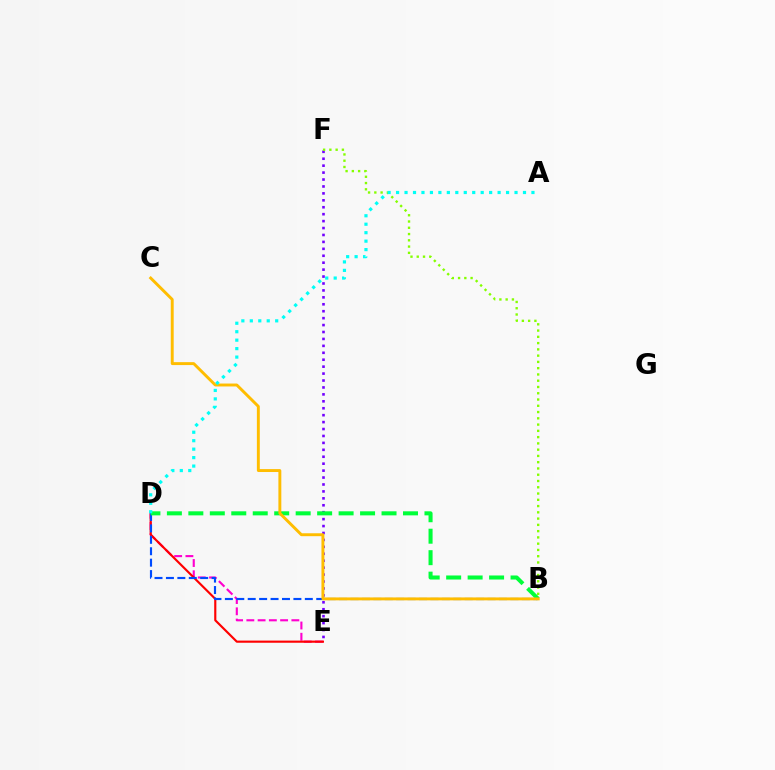{('E', 'F'): [{'color': '#7200ff', 'line_style': 'dotted', 'thickness': 1.88}], ('D', 'E'): [{'color': '#ff00cf', 'line_style': 'dashed', 'thickness': 1.53}, {'color': '#ff0000', 'line_style': 'solid', 'thickness': 1.55}], ('B', 'D'): [{'color': '#004bff', 'line_style': 'dashed', 'thickness': 1.55}, {'color': '#00ff39', 'line_style': 'dashed', 'thickness': 2.92}], ('B', 'C'): [{'color': '#ffbd00', 'line_style': 'solid', 'thickness': 2.1}], ('B', 'F'): [{'color': '#84ff00', 'line_style': 'dotted', 'thickness': 1.7}], ('A', 'D'): [{'color': '#00fff6', 'line_style': 'dotted', 'thickness': 2.3}]}